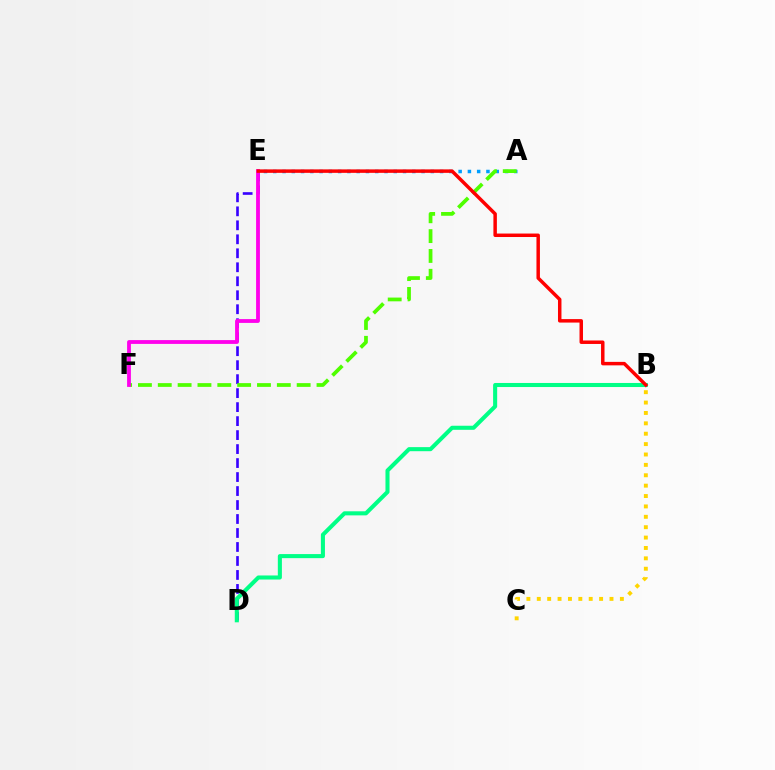{('D', 'E'): [{'color': '#3700ff', 'line_style': 'dashed', 'thickness': 1.9}], ('B', 'D'): [{'color': '#00ff86', 'line_style': 'solid', 'thickness': 2.93}], ('A', 'E'): [{'color': '#009eff', 'line_style': 'dotted', 'thickness': 2.52}], ('A', 'F'): [{'color': '#4fff00', 'line_style': 'dashed', 'thickness': 2.7}], ('E', 'F'): [{'color': '#ff00ed', 'line_style': 'solid', 'thickness': 2.74}], ('B', 'E'): [{'color': '#ff0000', 'line_style': 'solid', 'thickness': 2.5}], ('B', 'C'): [{'color': '#ffd500', 'line_style': 'dotted', 'thickness': 2.82}]}